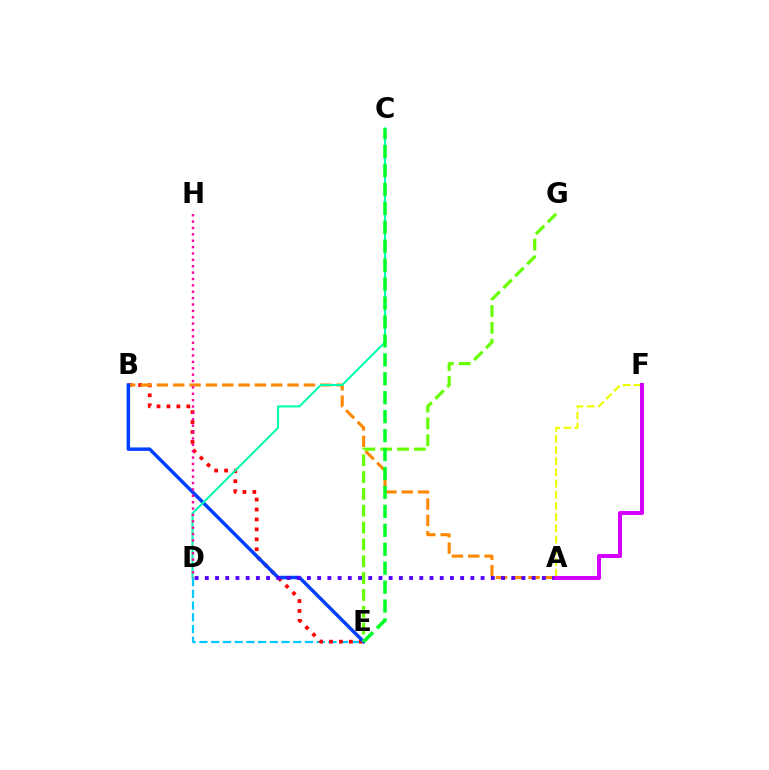{('D', 'E'): [{'color': '#00c7ff', 'line_style': 'dashed', 'thickness': 1.59}], ('B', 'E'): [{'color': '#ff0000', 'line_style': 'dotted', 'thickness': 2.7}, {'color': '#003fff', 'line_style': 'solid', 'thickness': 2.5}], ('A', 'F'): [{'color': '#eeff00', 'line_style': 'dashed', 'thickness': 1.52}, {'color': '#d600ff', 'line_style': 'solid', 'thickness': 2.9}], ('A', 'B'): [{'color': '#ff8800', 'line_style': 'dashed', 'thickness': 2.22}], ('E', 'G'): [{'color': '#66ff00', 'line_style': 'dashed', 'thickness': 2.29}], ('C', 'D'): [{'color': '#00ffaf', 'line_style': 'solid', 'thickness': 1.51}], ('C', 'E'): [{'color': '#00ff27', 'line_style': 'dashed', 'thickness': 2.57}], ('A', 'D'): [{'color': '#4f00ff', 'line_style': 'dotted', 'thickness': 2.78}], ('D', 'H'): [{'color': '#ff00a0', 'line_style': 'dotted', 'thickness': 1.73}]}